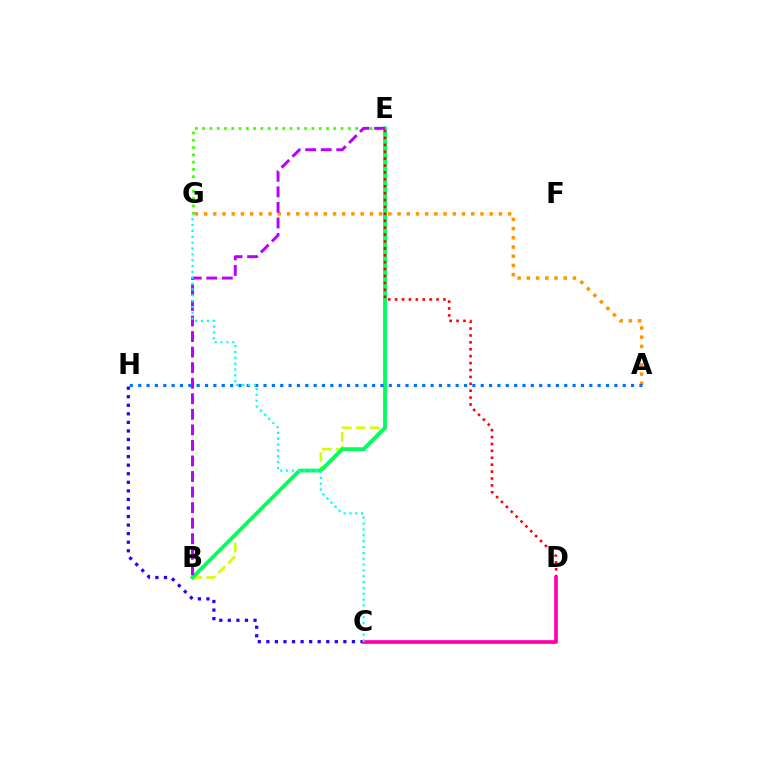{('E', 'G'): [{'color': '#3dff00', 'line_style': 'dotted', 'thickness': 1.98}], ('B', 'E'): [{'color': '#d1ff00', 'line_style': 'dashed', 'thickness': 1.88}, {'color': '#00ff5c', 'line_style': 'solid', 'thickness': 2.76}, {'color': '#b900ff', 'line_style': 'dashed', 'thickness': 2.11}], ('A', 'G'): [{'color': '#ff9400', 'line_style': 'dotted', 'thickness': 2.5}], ('C', 'H'): [{'color': '#2500ff', 'line_style': 'dotted', 'thickness': 2.33}], ('D', 'E'): [{'color': '#ff0000', 'line_style': 'dotted', 'thickness': 1.88}], ('A', 'H'): [{'color': '#0074ff', 'line_style': 'dotted', 'thickness': 2.27}], ('C', 'D'): [{'color': '#ff00ac', 'line_style': 'solid', 'thickness': 2.66}], ('C', 'G'): [{'color': '#00fff6', 'line_style': 'dotted', 'thickness': 1.59}]}